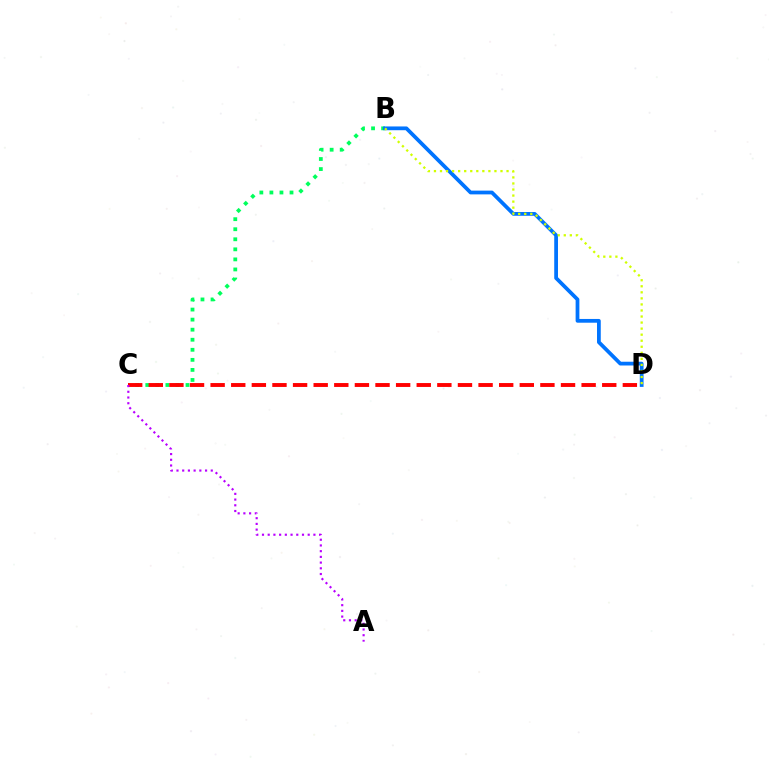{('B', 'C'): [{'color': '#00ff5c', 'line_style': 'dotted', 'thickness': 2.73}], ('B', 'D'): [{'color': '#0074ff', 'line_style': 'solid', 'thickness': 2.71}, {'color': '#d1ff00', 'line_style': 'dotted', 'thickness': 1.64}], ('C', 'D'): [{'color': '#ff0000', 'line_style': 'dashed', 'thickness': 2.8}], ('A', 'C'): [{'color': '#b900ff', 'line_style': 'dotted', 'thickness': 1.55}]}